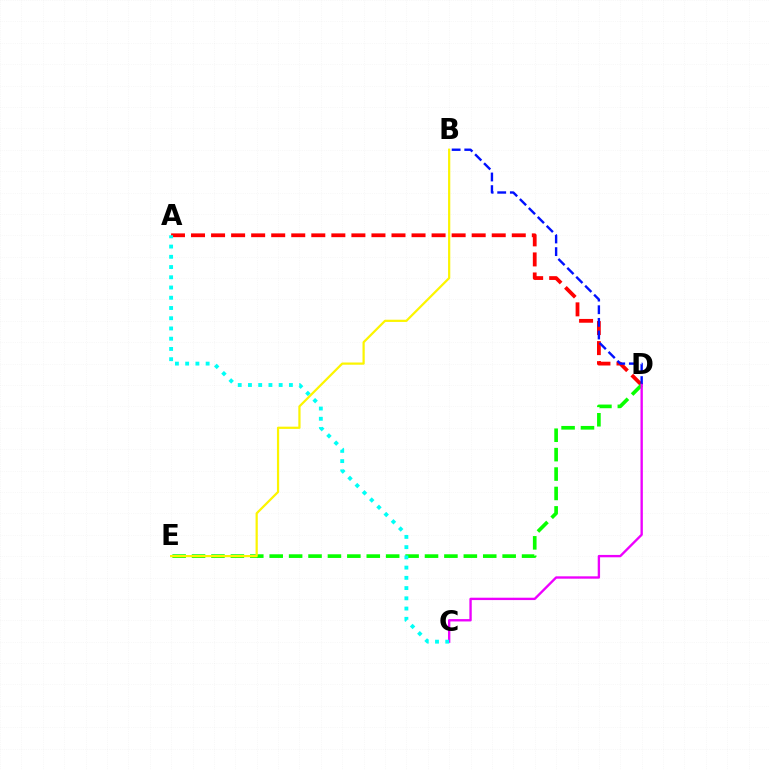{('A', 'D'): [{'color': '#ff0000', 'line_style': 'dashed', 'thickness': 2.72}], ('B', 'D'): [{'color': '#0010ff', 'line_style': 'dashed', 'thickness': 1.72}], ('D', 'E'): [{'color': '#08ff00', 'line_style': 'dashed', 'thickness': 2.64}], ('C', 'D'): [{'color': '#ee00ff', 'line_style': 'solid', 'thickness': 1.7}], ('A', 'C'): [{'color': '#00fff6', 'line_style': 'dotted', 'thickness': 2.78}], ('B', 'E'): [{'color': '#fcf500', 'line_style': 'solid', 'thickness': 1.6}]}